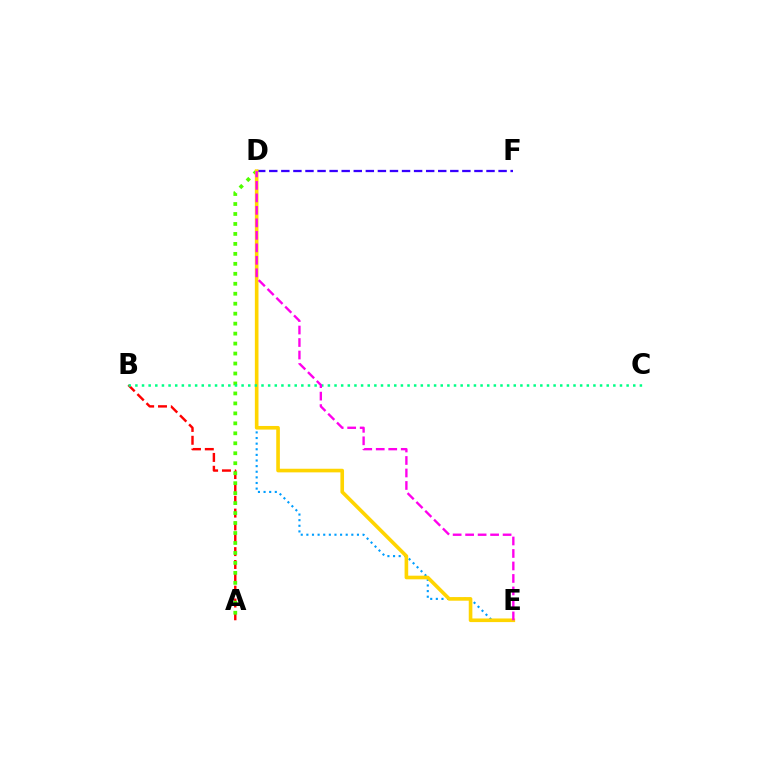{('D', 'F'): [{'color': '#3700ff', 'line_style': 'dashed', 'thickness': 1.64}], ('A', 'B'): [{'color': '#ff0000', 'line_style': 'dashed', 'thickness': 1.74}], ('A', 'D'): [{'color': '#4fff00', 'line_style': 'dotted', 'thickness': 2.71}], ('D', 'E'): [{'color': '#009eff', 'line_style': 'dotted', 'thickness': 1.53}, {'color': '#ffd500', 'line_style': 'solid', 'thickness': 2.61}, {'color': '#ff00ed', 'line_style': 'dashed', 'thickness': 1.7}], ('B', 'C'): [{'color': '#00ff86', 'line_style': 'dotted', 'thickness': 1.8}]}